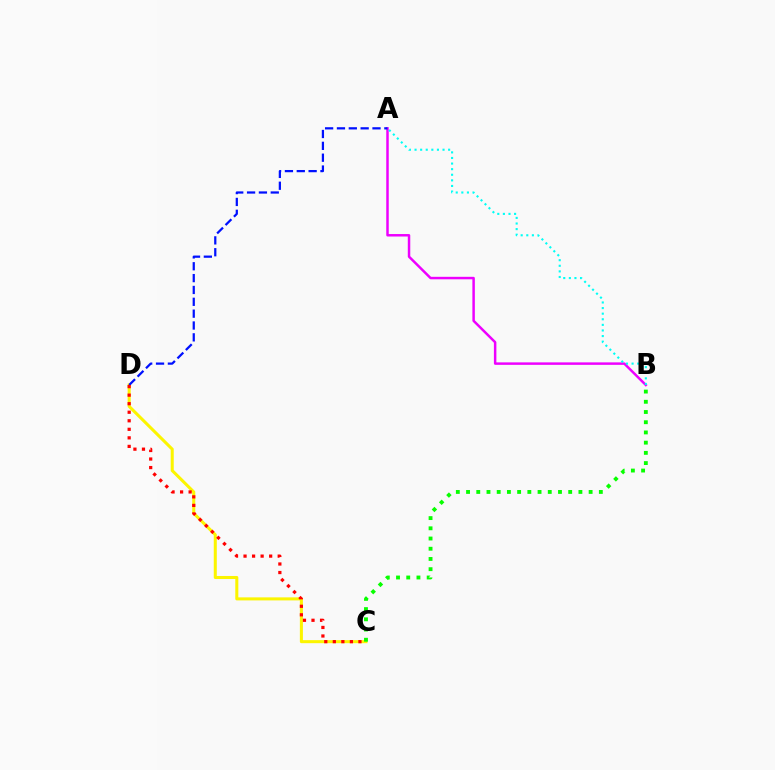{('A', 'B'): [{'color': '#ee00ff', 'line_style': 'solid', 'thickness': 1.79}, {'color': '#00fff6', 'line_style': 'dotted', 'thickness': 1.52}], ('C', 'D'): [{'color': '#fcf500', 'line_style': 'solid', 'thickness': 2.19}, {'color': '#ff0000', 'line_style': 'dotted', 'thickness': 2.32}], ('B', 'C'): [{'color': '#08ff00', 'line_style': 'dotted', 'thickness': 2.78}], ('A', 'D'): [{'color': '#0010ff', 'line_style': 'dashed', 'thickness': 1.61}]}